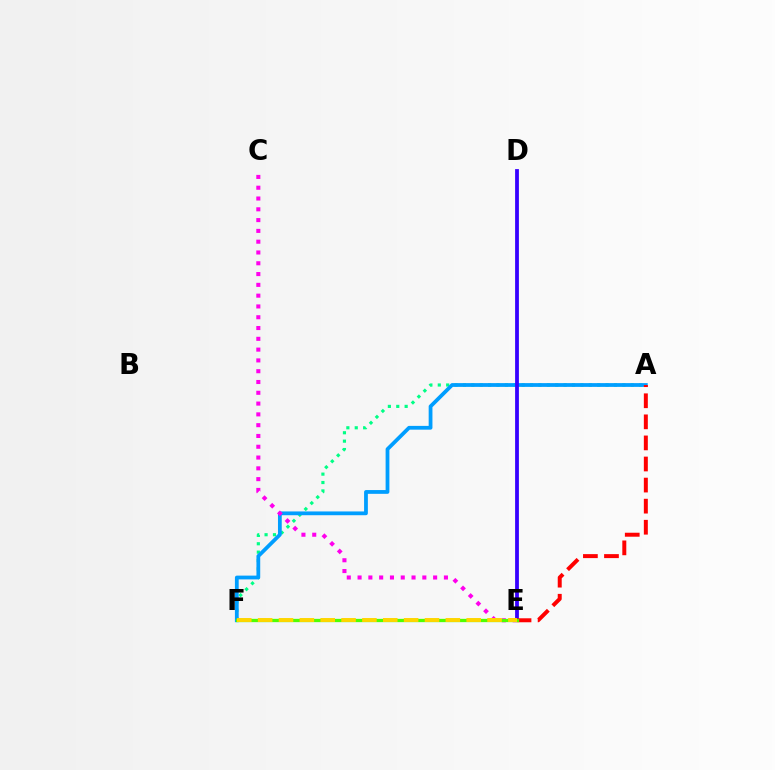{('A', 'F'): [{'color': '#00ff86', 'line_style': 'dotted', 'thickness': 2.28}, {'color': '#009eff', 'line_style': 'solid', 'thickness': 2.72}], ('D', 'E'): [{'color': '#3700ff', 'line_style': 'solid', 'thickness': 2.73}], ('A', 'E'): [{'color': '#ff0000', 'line_style': 'dashed', 'thickness': 2.86}], ('C', 'E'): [{'color': '#ff00ed', 'line_style': 'dotted', 'thickness': 2.93}], ('E', 'F'): [{'color': '#4fff00', 'line_style': 'solid', 'thickness': 2.37}, {'color': '#ffd500', 'line_style': 'dashed', 'thickness': 2.83}]}